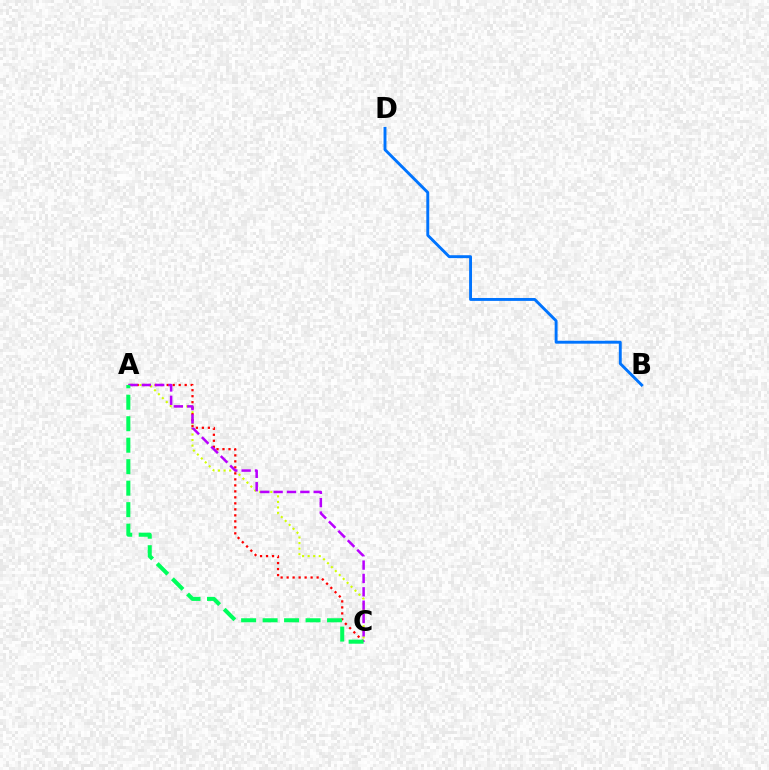{('A', 'C'): [{'color': '#d1ff00', 'line_style': 'dotted', 'thickness': 1.51}, {'color': '#ff0000', 'line_style': 'dotted', 'thickness': 1.63}, {'color': '#b900ff', 'line_style': 'dashed', 'thickness': 1.81}, {'color': '#00ff5c', 'line_style': 'dashed', 'thickness': 2.92}], ('B', 'D'): [{'color': '#0074ff', 'line_style': 'solid', 'thickness': 2.09}]}